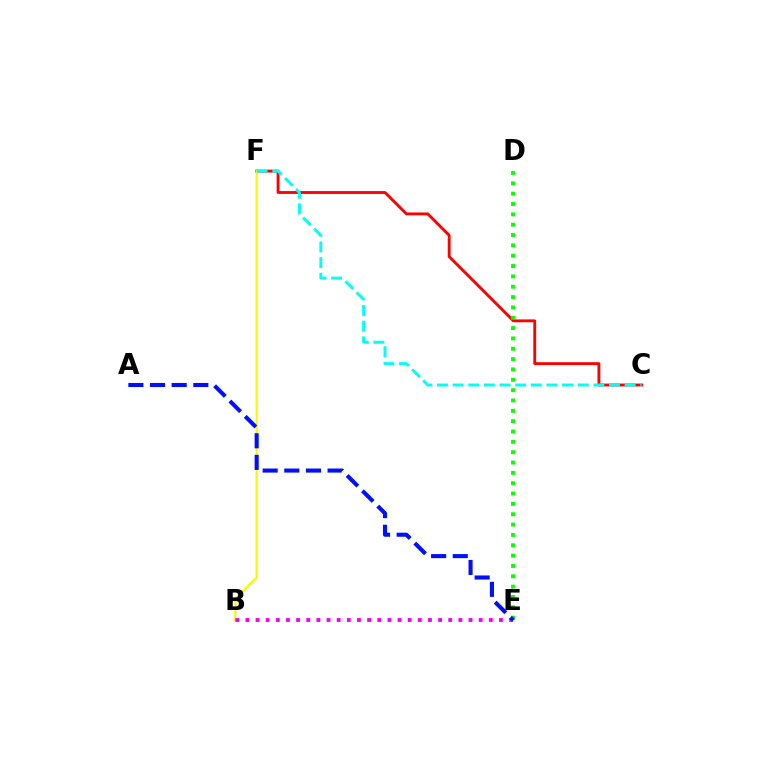{('C', 'F'): [{'color': '#ff0000', 'line_style': 'solid', 'thickness': 2.06}, {'color': '#00fff6', 'line_style': 'dashed', 'thickness': 2.12}], ('B', 'F'): [{'color': '#fcf500', 'line_style': 'solid', 'thickness': 1.54}], ('D', 'E'): [{'color': '#08ff00', 'line_style': 'dotted', 'thickness': 2.81}], ('B', 'E'): [{'color': '#ee00ff', 'line_style': 'dotted', 'thickness': 2.76}], ('A', 'E'): [{'color': '#0010ff', 'line_style': 'dashed', 'thickness': 2.94}]}